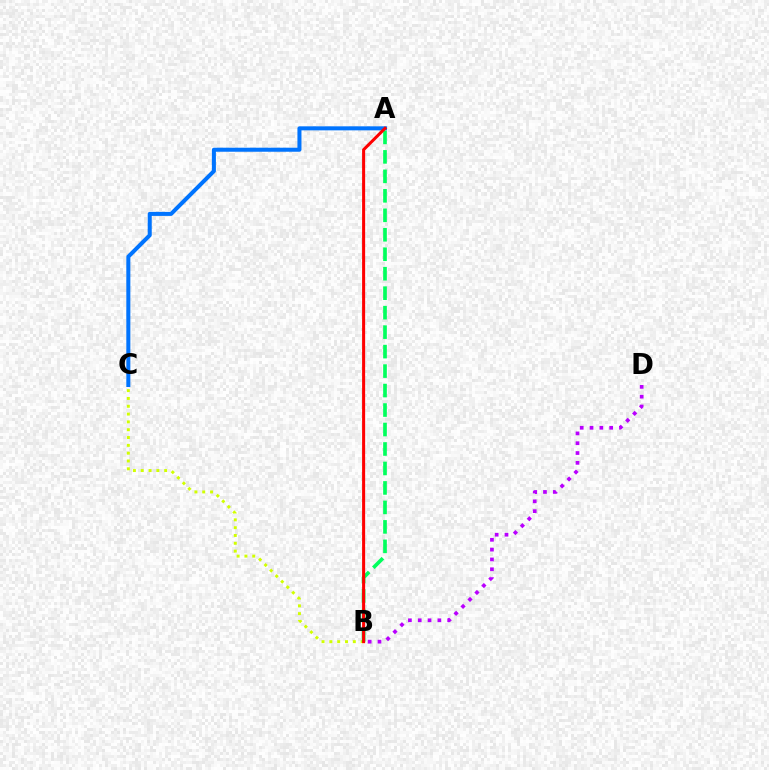{('A', 'C'): [{'color': '#0074ff', 'line_style': 'solid', 'thickness': 2.9}], ('B', 'C'): [{'color': '#d1ff00', 'line_style': 'dotted', 'thickness': 2.12}], ('A', 'B'): [{'color': '#00ff5c', 'line_style': 'dashed', 'thickness': 2.65}, {'color': '#ff0000', 'line_style': 'solid', 'thickness': 2.19}], ('B', 'D'): [{'color': '#b900ff', 'line_style': 'dotted', 'thickness': 2.67}]}